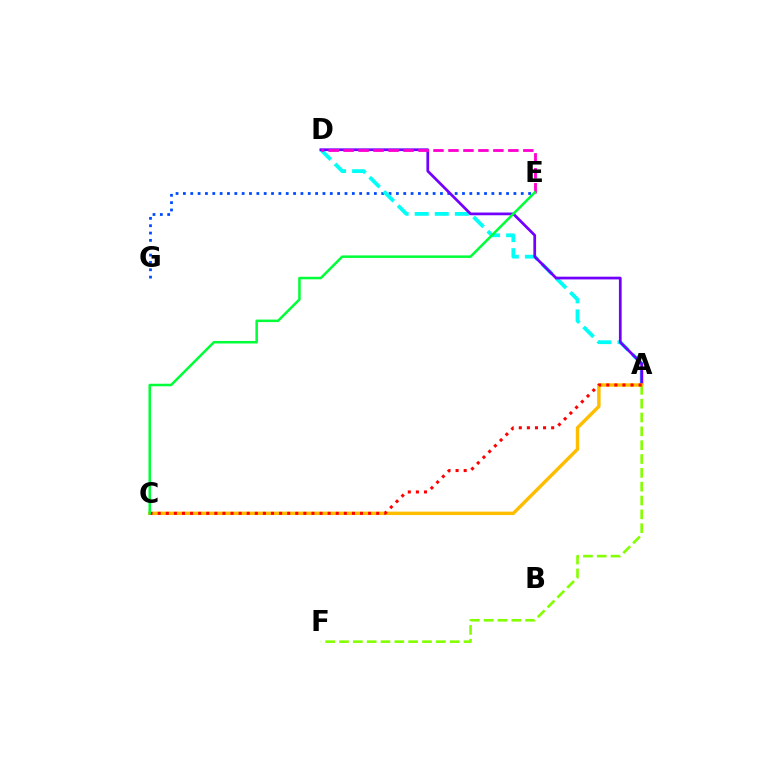{('E', 'G'): [{'color': '#004bff', 'line_style': 'dotted', 'thickness': 2.0}], ('A', 'D'): [{'color': '#00fff6', 'line_style': 'dashed', 'thickness': 2.73}, {'color': '#7200ff', 'line_style': 'solid', 'thickness': 1.97}], ('A', 'F'): [{'color': '#84ff00', 'line_style': 'dashed', 'thickness': 1.88}], ('A', 'C'): [{'color': '#ffbd00', 'line_style': 'solid', 'thickness': 2.46}, {'color': '#ff0000', 'line_style': 'dotted', 'thickness': 2.2}], ('D', 'E'): [{'color': '#ff00cf', 'line_style': 'dashed', 'thickness': 2.03}], ('C', 'E'): [{'color': '#00ff39', 'line_style': 'solid', 'thickness': 1.82}]}